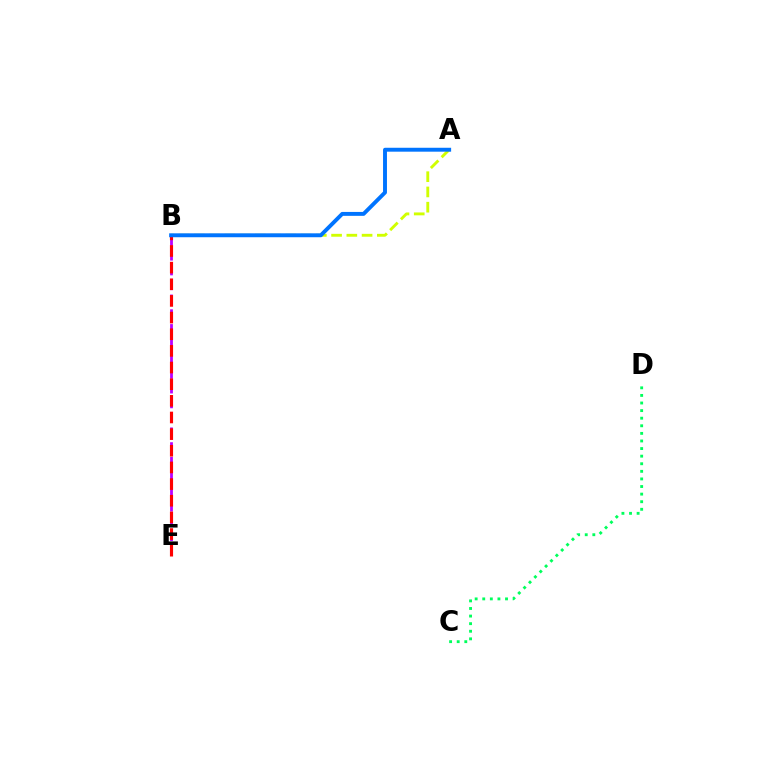{('B', 'E'): [{'color': '#b900ff', 'line_style': 'dashed', 'thickness': 2.01}, {'color': '#ff0000', 'line_style': 'dashed', 'thickness': 2.26}], ('A', 'B'): [{'color': '#d1ff00', 'line_style': 'dashed', 'thickness': 2.07}, {'color': '#0074ff', 'line_style': 'solid', 'thickness': 2.82}], ('C', 'D'): [{'color': '#00ff5c', 'line_style': 'dotted', 'thickness': 2.06}]}